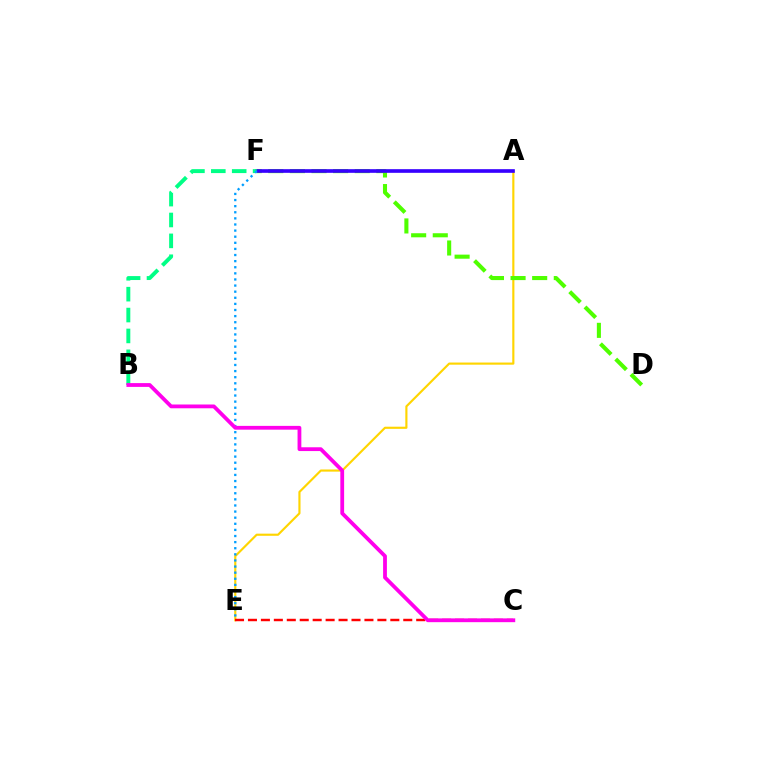{('A', 'E'): [{'color': '#ffd500', 'line_style': 'solid', 'thickness': 1.55}], ('D', 'F'): [{'color': '#4fff00', 'line_style': 'dashed', 'thickness': 2.94}], ('A', 'F'): [{'color': '#3700ff', 'line_style': 'solid', 'thickness': 2.63}], ('C', 'E'): [{'color': '#ff0000', 'line_style': 'dashed', 'thickness': 1.76}], ('B', 'F'): [{'color': '#00ff86', 'line_style': 'dashed', 'thickness': 2.84}], ('E', 'F'): [{'color': '#009eff', 'line_style': 'dotted', 'thickness': 1.66}], ('B', 'C'): [{'color': '#ff00ed', 'line_style': 'solid', 'thickness': 2.73}]}